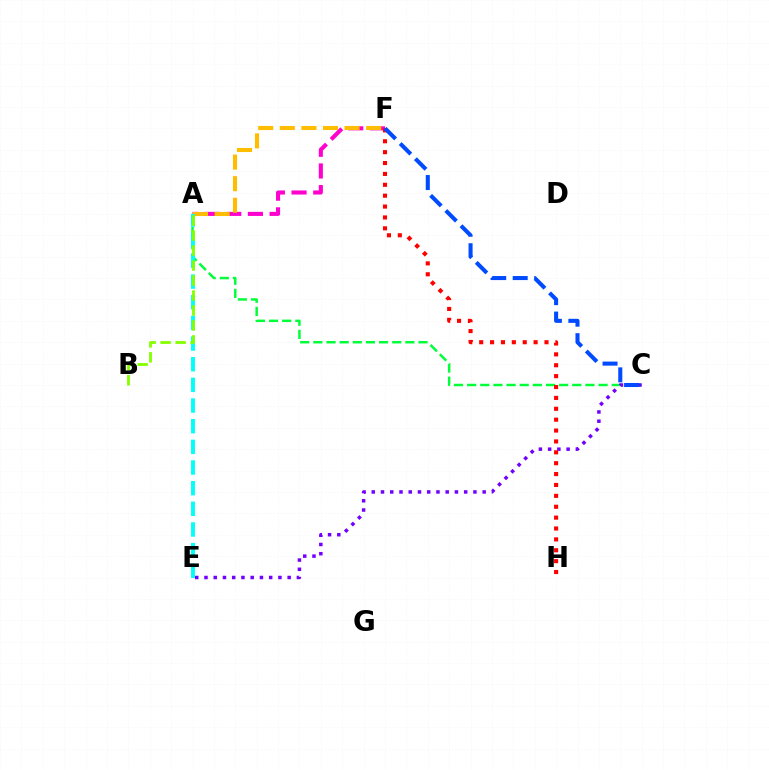{('A', 'C'): [{'color': '#00ff39', 'line_style': 'dashed', 'thickness': 1.79}], ('A', 'F'): [{'color': '#ff00cf', 'line_style': 'dashed', 'thickness': 2.94}, {'color': '#ffbd00', 'line_style': 'dashed', 'thickness': 2.93}], ('C', 'E'): [{'color': '#7200ff', 'line_style': 'dotted', 'thickness': 2.51}], ('A', 'E'): [{'color': '#00fff6', 'line_style': 'dashed', 'thickness': 2.81}], ('F', 'H'): [{'color': '#ff0000', 'line_style': 'dotted', 'thickness': 2.96}], ('A', 'B'): [{'color': '#84ff00', 'line_style': 'dashed', 'thickness': 2.03}], ('C', 'F'): [{'color': '#004bff', 'line_style': 'dashed', 'thickness': 2.92}]}